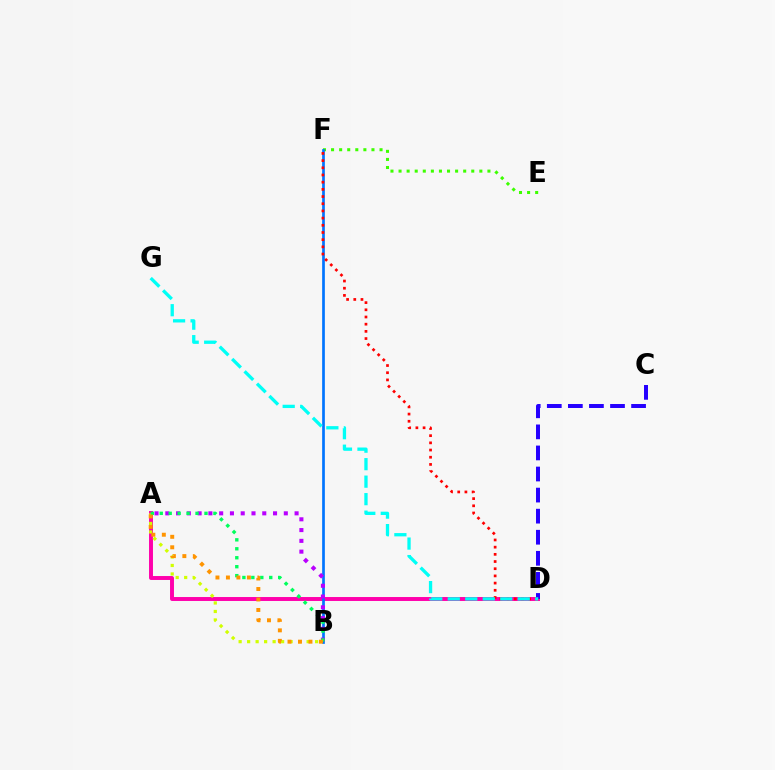{('A', 'D'): [{'color': '#ff00ac', 'line_style': 'solid', 'thickness': 2.83}], ('A', 'B'): [{'color': '#d1ff00', 'line_style': 'dotted', 'thickness': 2.31}, {'color': '#b900ff', 'line_style': 'dotted', 'thickness': 2.93}, {'color': '#00ff5c', 'line_style': 'dotted', 'thickness': 2.43}, {'color': '#ff9400', 'line_style': 'dotted', 'thickness': 2.85}], ('C', 'D'): [{'color': '#2500ff', 'line_style': 'dashed', 'thickness': 2.86}], ('E', 'F'): [{'color': '#3dff00', 'line_style': 'dotted', 'thickness': 2.2}], ('B', 'F'): [{'color': '#0074ff', 'line_style': 'solid', 'thickness': 1.94}], ('D', 'F'): [{'color': '#ff0000', 'line_style': 'dotted', 'thickness': 1.95}], ('D', 'G'): [{'color': '#00fff6', 'line_style': 'dashed', 'thickness': 2.38}]}